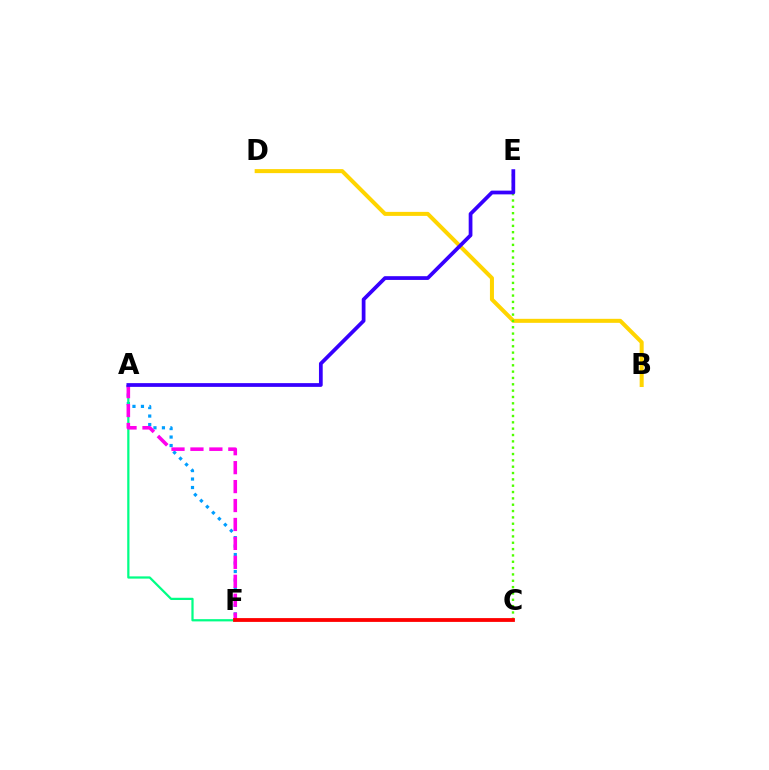{('B', 'D'): [{'color': '#ffd500', 'line_style': 'solid', 'thickness': 2.9}], ('A', 'F'): [{'color': '#009eff', 'line_style': 'dotted', 'thickness': 2.3}, {'color': '#00ff86', 'line_style': 'solid', 'thickness': 1.61}, {'color': '#ff00ed', 'line_style': 'dashed', 'thickness': 2.57}], ('C', 'E'): [{'color': '#4fff00', 'line_style': 'dotted', 'thickness': 1.72}], ('C', 'F'): [{'color': '#ff0000', 'line_style': 'solid', 'thickness': 2.74}], ('A', 'E'): [{'color': '#3700ff', 'line_style': 'solid', 'thickness': 2.69}]}